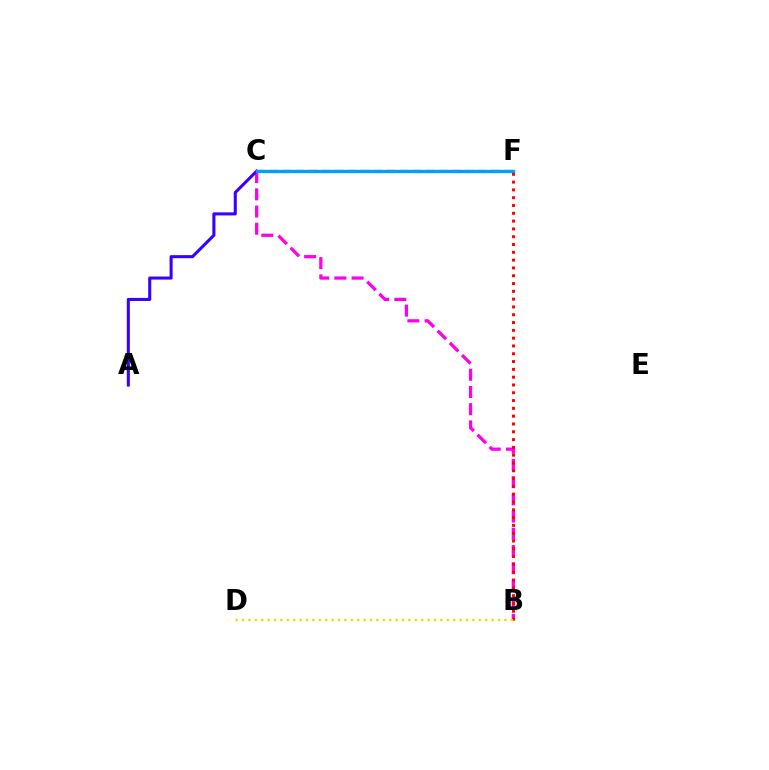{('B', 'C'): [{'color': '#ff00ed', 'line_style': 'dashed', 'thickness': 2.34}], ('A', 'C'): [{'color': '#3700ff', 'line_style': 'solid', 'thickness': 2.2}], ('C', 'F'): [{'color': '#4fff00', 'line_style': 'dashed', 'thickness': 1.77}, {'color': '#00ff86', 'line_style': 'solid', 'thickness': 1.87}, {'color': '#009eff', 'line_style': 'solid', 'thickness': 2.39}], ('B', 'F'): [{'color': '#ff0000', 'line_style': 'dotted', 'thickness': 2.12}], ('B', 'D'): [{'color': '#ffd500', 'line_style': 'dotted', 'thickness': 1.74}]}